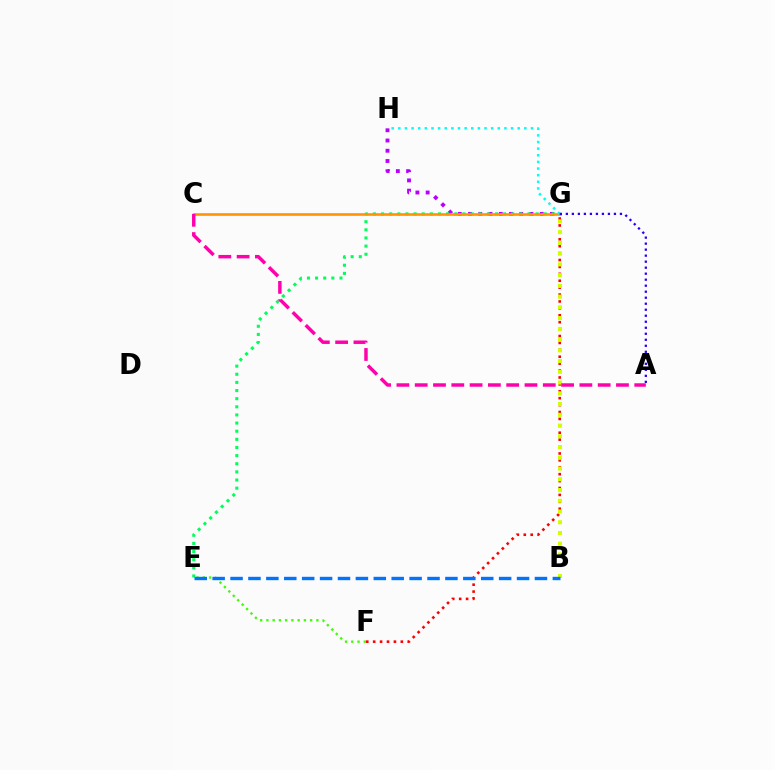{('G', 'H'): [{'color': '#b900ff', 'line_style': 'dotted', 'thickness': 2.78}, {'color': '#00fff6', 'line_style': 'dotted', 'thickness': 1.8}], ('E', 'G'): [{'color': '#00ff5c', 'line_style': 'dotted', 'thickness': 2.21}], ('F', 'G'): [{'color': '#ff0000', 'line_style': 'dotted', 'thickness': 1.88}], ('C', 'G'): [{'color': '#ff9400', 'line_style': 'solid', 'thickness': 1.89}], ('B', 'G'): [{'color': '#d1ff00', 'line_style': 'dotted', 'thickness': 2.92}], ('A', 'C'): [{'color': '#ff00ac', 'line_style': 'dashed', 'thickness': 2.49}], ('E', 'F'): [{'color': '#3dff00', 'line_style': 'dotted', 'thickness': 1.7}], ('A', 'G'): [{'color': '#2500ff', 'line_style': 'dotted', 'thickness': 1.63}], ('B', 'E'): [{'color': '#0074ff', 'line_style': 'dashed', 'thickness': 2.43}]}